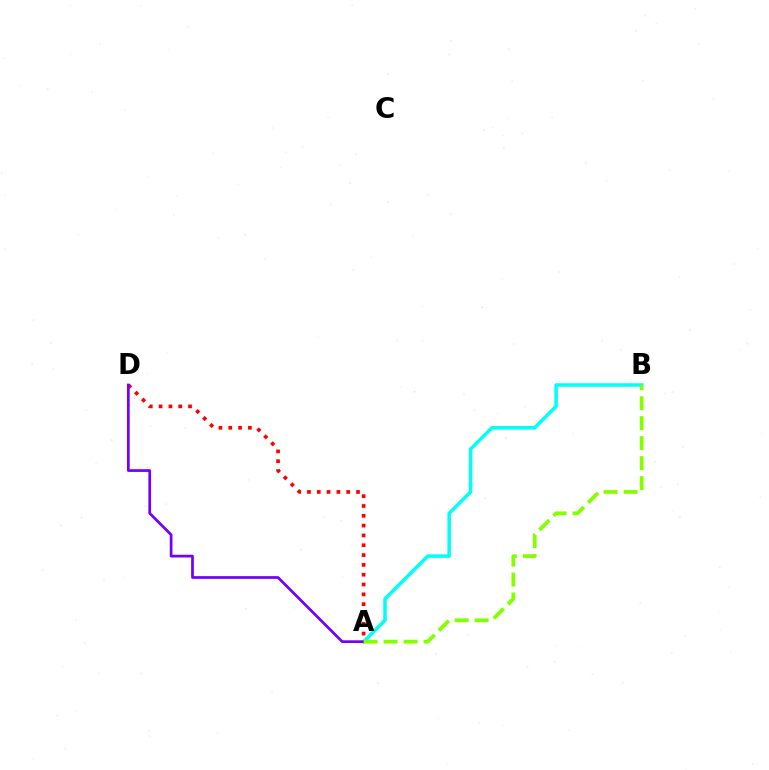{('A', 'D'): [{'color': '#ff0000', 'line_style': 'dotted', 'thickness': 2.67}, {'color': '#7200ff', 'line_style': 'solid', 'thickness': 1.97}], ('A', 'B'): [{'color': '#00fff6', 'line_style': 'solid', 'thickness': 2.54}, {'color': '#84ff00', 'line_style': 'dashed', 'thickness': 2.71}]}